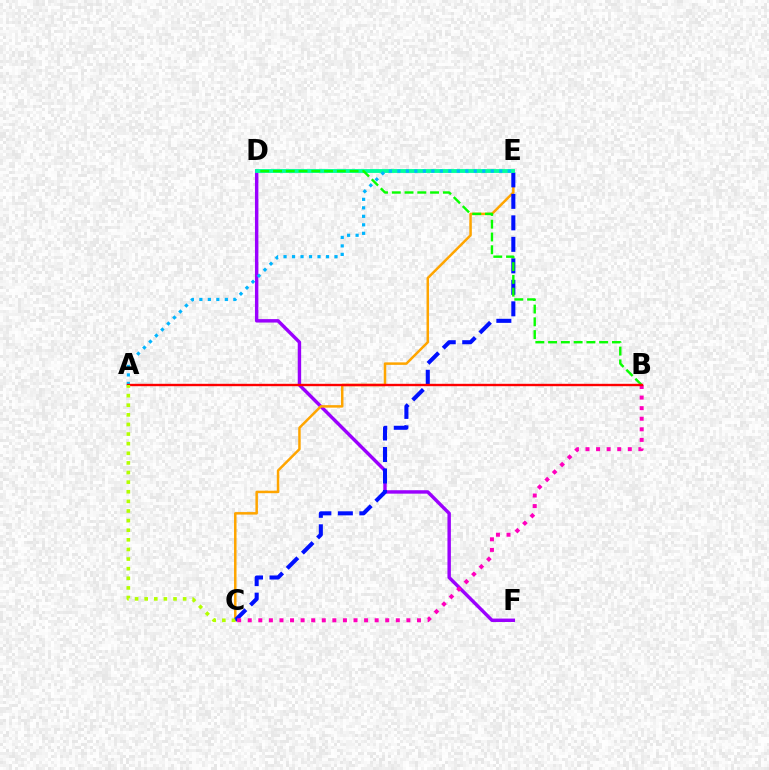{('D', 'F'): [{'color': '#9b00ff', 'line_style': 'solid', 'thickness': 2.47}], ('C', 'E'): [{'color': '#ffa500', 'line_style': 'solid', 'thickness': 1.8}, {'color': '#0010ff', 'line_style': 'dashed', 'thickness': 2.92}], ('D', 'E'): [{'color': '#00ff9d', 'line_style': 'solid', 'thickness': 2.77}], ('B', 'D'): [{'color': '#08ff00', 'line_style': 'dashed', 'thickness': 1.73}], ('B', 'C'): [{'color': '#ff00bd', 'line_style': 'dotted', 'thickness': 2.87}], ('A', 'E'): [{'color': '#00b5ff', 'line_style': 'dotted', 'thickness': 2.31}], ('A', 'B'): [{'color': '#ff0000', 'line_style': 'solid', 'thickness': 1.72}], ('A', 'C'): [{'color': '#b3ff00', 'line_style': 'dotted', 'thickness': 2.61}]}